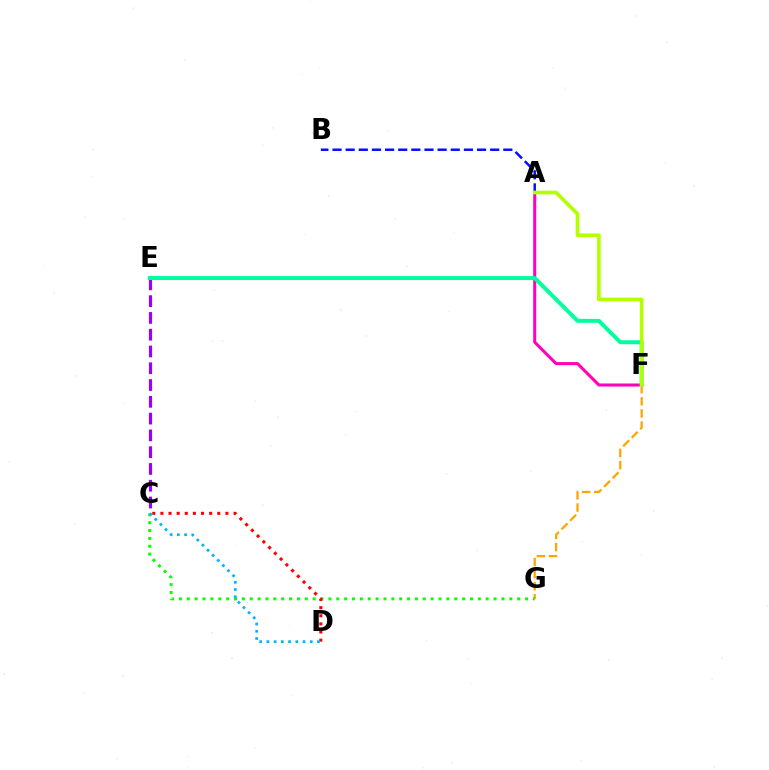{('F', 'G'): [{'color': '#ffa500', 'line_style': 'dashed', 'thickness': 1.64}], ('C', 'G'): [{'color': '#08ff00', 'line_style': 'dotted', 'thickness': 2.14}], ('C', 'D'): [{'color': '#ff0000', 'line_style': 'dotted', 'thickness': 2.21}, {'color': '#00b5ff', 'line_style': 'dotted', 'thickness': 1.96}], ('C', 'E'): [{'color': '#9b00ff', 'line_style': 'dashed', 'thickness': 2.28}], ('A', 'F'): [{'color': '#ff00bd', 'line_style': 'solid', 'thickness': 2.19}, {'color': '#b3ff00', 'line_style': 'solid', 'thickness': 2.64}], ('A', 'B'): [{'color': '#0010ff', 'line_style': 'dashed', 'thickness': 1.78}], ('E', 'F'): [{'color': '#00ff9d', 'line_style': 'solid', 'thickness': 2.86}]}